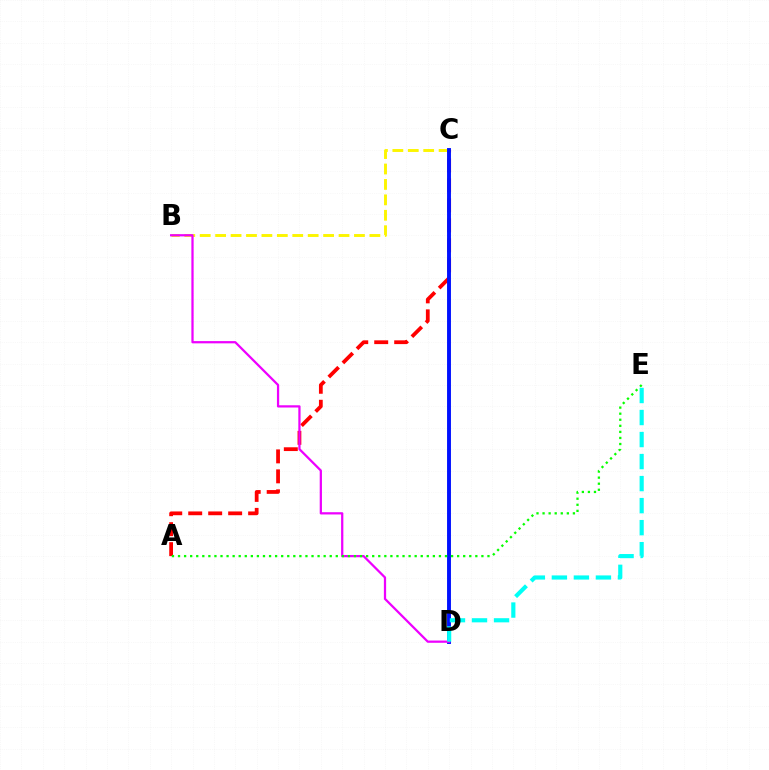{('A', 'C'): [{'color': '#ff0000', 'line_style': 'dashed', 'thickness': 2.71}], ('B', 'C'): [{'color': '#fcf500', 'line_style': 'dashed', 'thickness': 2.1}], ('C', 'D'): [{'color': '#0010ff', 'line_style': 'solid', 'thickness': 2.81}], ('B', 'D'): [{'color': '#ee00ff', 'line_style': 'solid', 'thickness': 1.62}], ('A', 'E'): [{'color': '#08ff00', 'line_style': 'dotted', 'thickness': 1.65}], ('D', 'E'): [{'color': '#00fff6', 'line_style': 'dashed', 'thickness': 2.99}]}